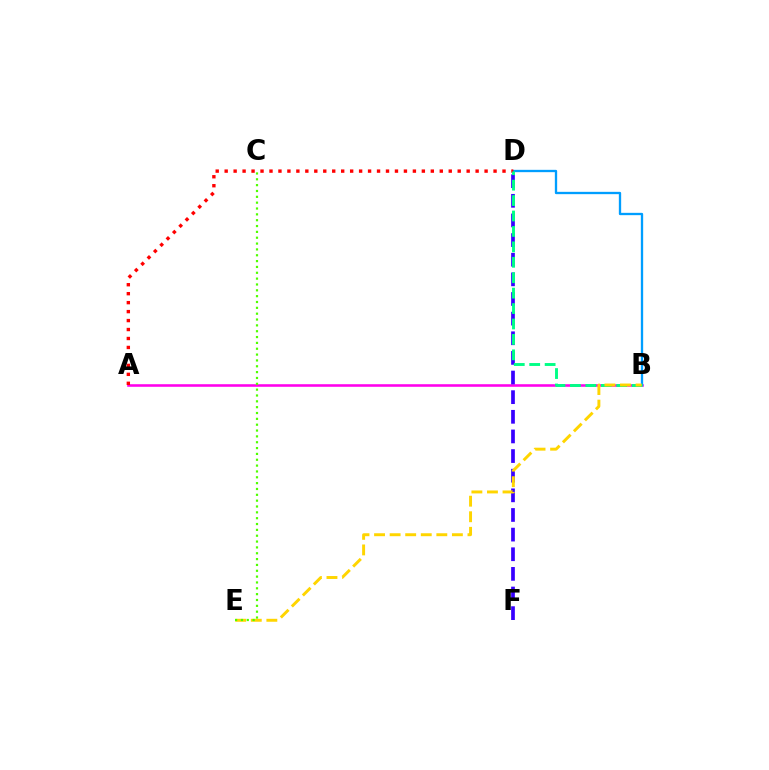{('A', 'B'): [{'color': '#ff00ed', 'line_style': 'solid', 'thickness': 1.86}], ('D', 'F'): [{'color': '#3700ff', 'line_style': 'dashed', 'thickness': 2.67}], ('B', 'D'): [{'color': '#009eff', 'line_style': 'solid', 'thickness': 1.67}, {'color': '#00ff86', 'line_style': 'dashed', 'thickness': 2.1}], ('A', 'D'): [{'color': '#ff0000', 'line_style': 'dotted', 'thickness': 2.44}], ('B', 'E'): [{'color': '#ffd500', 'line_style': 'dashed', 'thickness': 2.11}], ('C', 'E'): [{'color': '#4fff00', 'line_style': 'dotted', 'thickness': 1.59}]}